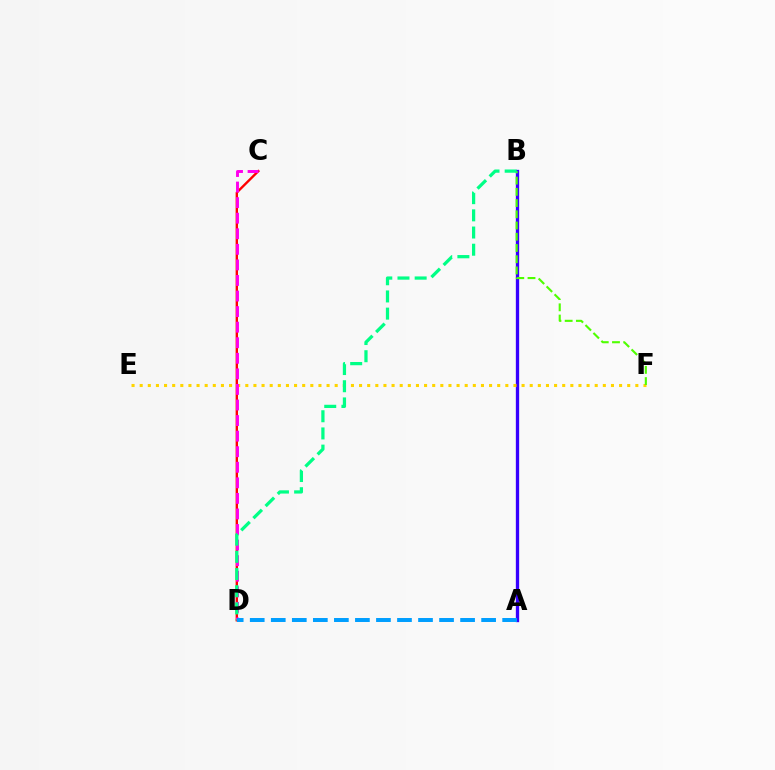{('C', 'D'): [{'color': '#ff0000', 'line_style': 'solid', 'thickness': 1.71}, {'color': '#ff00ed', 'line_style': 'dashed', 'thickness': 2.11}], ('A', 'B'): [{'color': '#3700ff', 'line_style': 'solid', 'thickness': 2.39}], ('E', 'F'): [{'color': '#ffd500', 'line_style': 'dotted', 'thickness': 2.21}], ('B', 'F'): [{'color': '#4fff00', 'line_style': 'dashed', 'thickness': 1.53}], ('B', 'D'): [{'color': '#00ff86', 'line_style': 'dashed', 'thickness': 2.33}], ('A', 'D'): [{'color': '#009eff', 'line_style': 'dashed', 'thickness': 2.86}]}